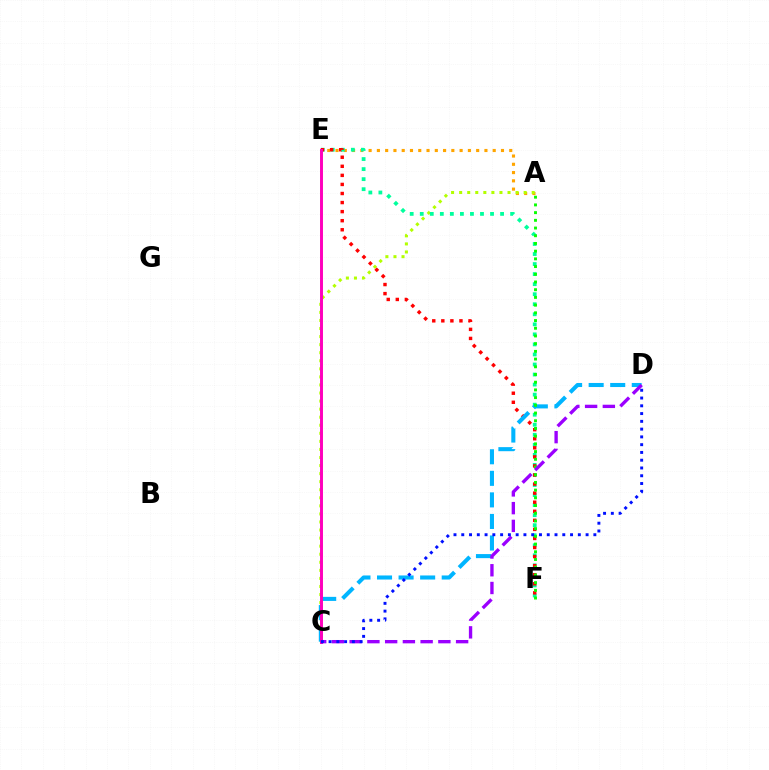{('A', 'E'): [{'color': '#ffa500', 'line_style': 'dotted', 'thickness': 2.25}], ('A', 'C'): [{'color': '#b3ff00', 'line_style': 'dotted', 'thickness': 2.19}], ('E', 'F'): [{'color': '#00ff9d', 'line_style': 'dotted', 'thickness': 2.73}, {'color': '#ff0000', 'line_style': 'dotted', 'thickness': 2.46}], ('C', 'D'): [{'color': '#00b5ff', 'line_style': 'dashed', 'thickness': 2.93}, {'color': '#9b00ff', 'line_style': 'dashed', 'thickness': 2.41}, {'color': '#0010ff', 'line_style': 'dotted', 'thickness': 2.11}], ('C', 'E'): [{'color': '#ff00bd', 'line_style': 'solid', 'thickness': 2.12}], ('A', 'F'): [{'color': '#08ff00', 'line_style': 'dotted', 'thickness': 2.09}]}